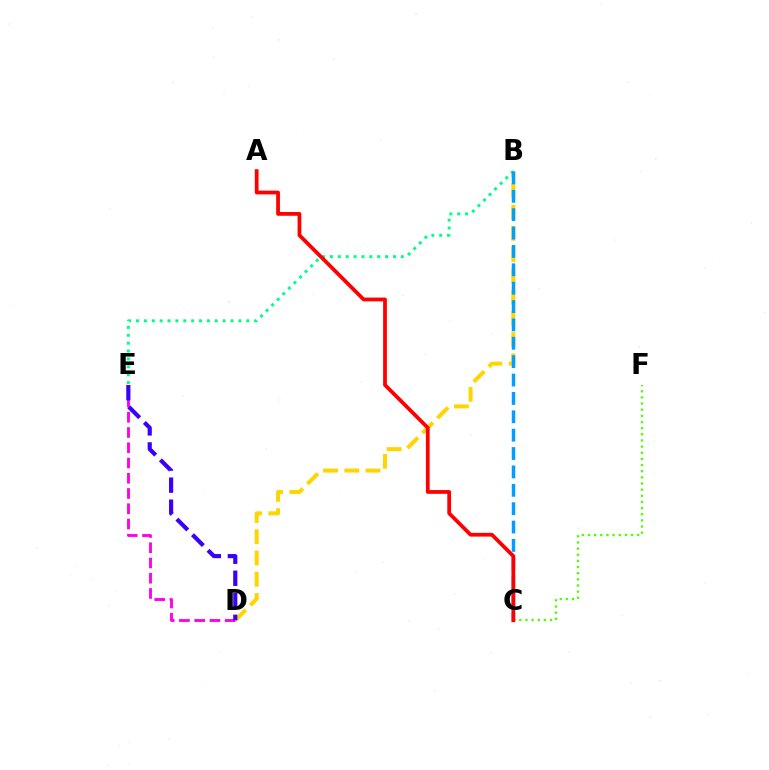{('D', 'E'): [{'color': '#ff00ed', 'line_style': 'dashed', 'thickness': 2.07}, {'color': '#3700ff', 'line_style': 'dashed', 'thickness': 2.99}], ('B', 'D'): [{'color': '#ffd500', 'line_style': 'dashed', 'thickness': 2.89}], ('B', 'E'): [{'color': '#00ff86', 'line_style': 'dotted', 'thickness': 2.14}], ('C', 'F'): [{'color': '#4fff00', 'line_style': 'dotted', 'thickness': 1.67}], ('B', 'C'): [{'color': '#009eff', 'line_style': 'dashed', 'thickness': 2.5}], ('A', 'C'): [{'color': '#ff0000', 'line_style': 'solid', 'thickness': 2.71}]}